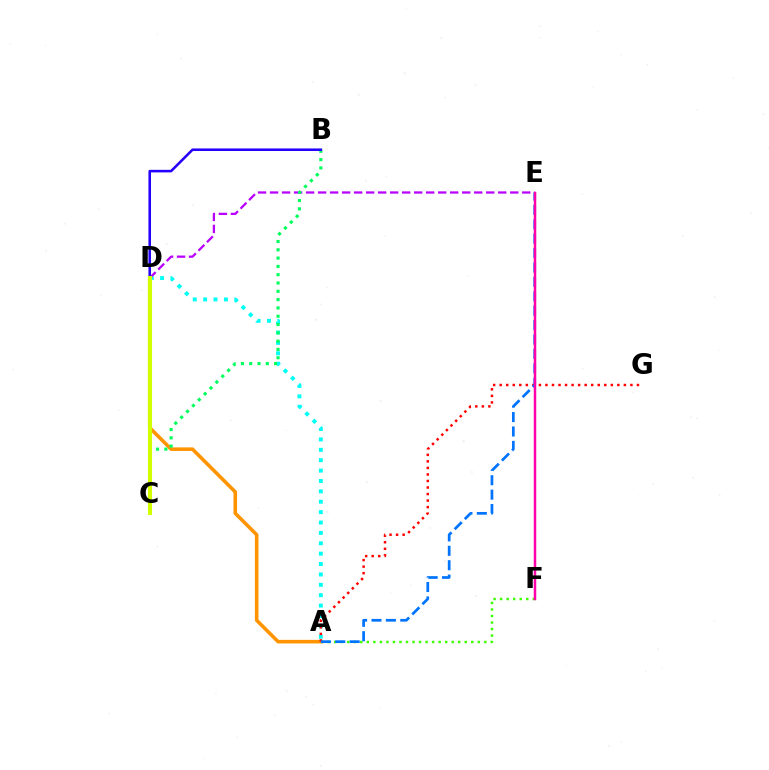{('A', 'D'): [{'color': '#00fff6', 'line_style': 'dotted', 'thickness': 2.82}, {'color': '#ff9400', 'line_style': 'solid', 'thickness': 2.58}], ('D', 'E'): [{'color': '#b900ff', 'line_style': 'dashed', 'thickness': 1.63}], ('A', 'F'): [{'color': '#3dff00', 'line_style': 'dotted', 'thickness': 1.77}], ('B', 'C'): [{'color': '#00ff5c', 'line_style': 'dotted', 'thickness': 2.26}], ('A', 'G'): [{'color': '#ff0000', 'line_style': 'dotted', 'thickness': 1.78}], ('B', 'D'): [{'color': '#2500ff', 'line_style': 'solid', 'thickness': 1.85}], ('A', 'E'): [{'color': '#0074ff', 'line_style': 'dashed', 'thickness': 1.96}], ('E', 'F'): [{'color': '#ff00ac', 'line_style': 'solid', 'thickness': 1.79}], ('C', 'D'): [{'color': '#d1ff00', 'line_style': 'solid', 'thickness': 2.94}]}